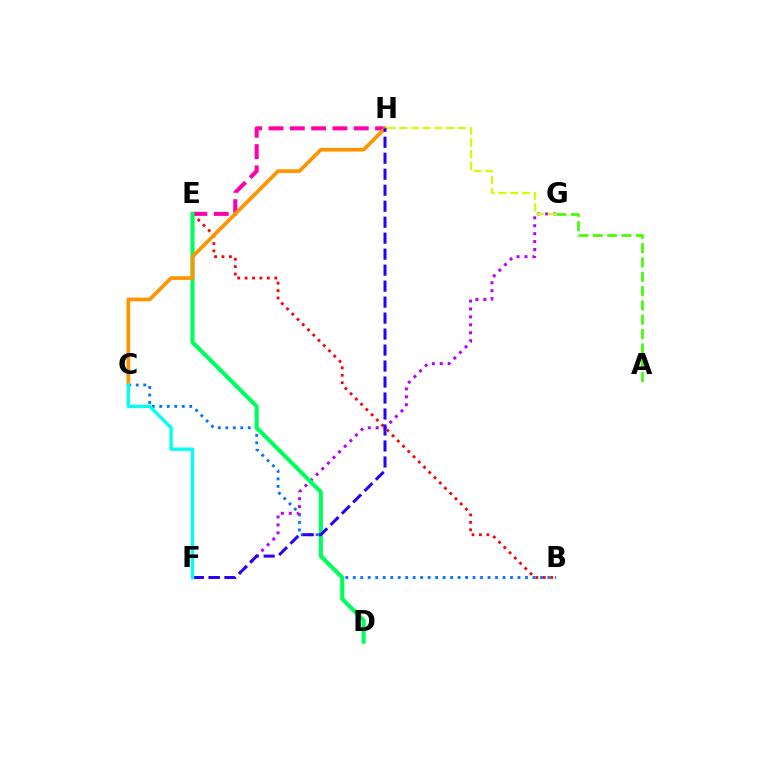{('B', 'C'): [{'color': '#0074ff', 'line_style': 'dotted', 'thickness': 2.03}], ('A', 'G'): [{'color': '#3dff00', 'line_style': 'dashed', 'thickness': 1.95}], ('E', 'H'): [{'color': '#ff00ac', 'line_style': 'dashed', 'thickness': 2.89}], ('F', 'G'): [{'color': '#b900ff', 'line_style': 'dotted', 'thickness': 2.16}], ('B', 'E'): [{'color': '#ff0000', 'line_style': 'dotted', 'thickness': 2.02}], ('D', 'E'): [{'color': '#00ff5c', 'line_style': 'solid', 'thickness': 2.96}], ('C', 'H'): [{'color': '#ff9400', 'line_style': 'solid', 'thickness': 2.67}], ('G', 'H'): [{'color': '#d1ff00', 'line_style': 'dashed', 'thickness': 1.59}], ('F', 'H'): [{'color': '#2500ff', 'line_style': 'dashed', 'thickness': 2.17}], ('C', 'F'): [{'color': '#00fff6', 'line_style': 'solid', 'thickness': 2.4}]}